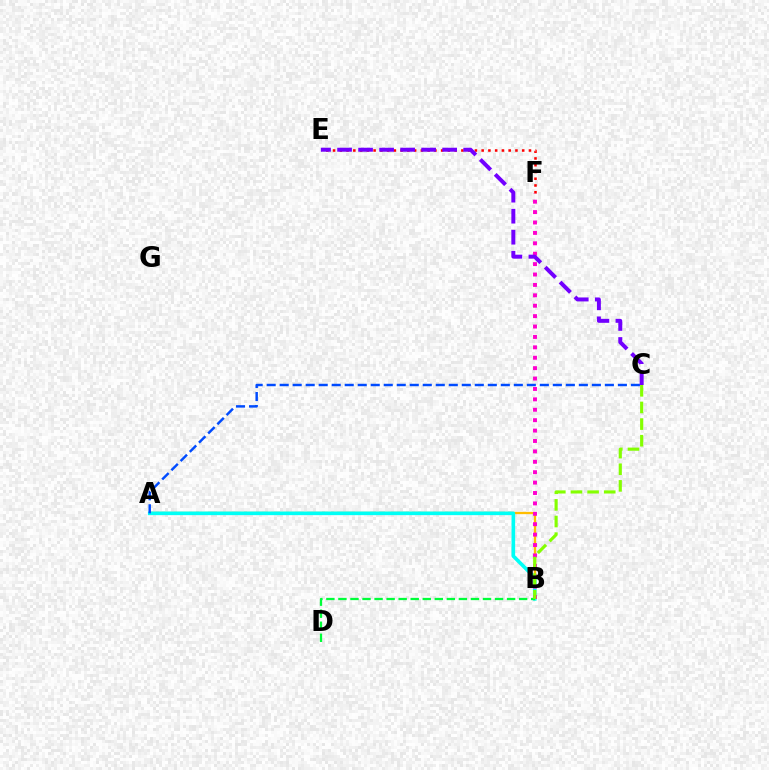{('A', 'B'): [{'color': '#ffbd00', 'line_style': 'solid', 'thickness': 1.66}, {'color': '#00fff6', 'line_style': 'solid', 'thickness': 2.61}], ('B', 'F'): [{'color': '#ff00cf', 'line_style': 'dotted', 'thickness': 2.83}], ('B', 'D'): [{'color': '#00ff39', 'line_style': 'dashed', 'thickness': 1.64}], ('E', 'F'): [{'color': '#ff0000', 'line_style': 'dotted', 'thickness': 1.84}], ('B', 'C'): [{'color': '#84ff00', 'line_style': 'dashed', 'thickness': 2.26}], ('A', 'C'): [{'color': '#004bff', 'line_style': 'dashed', 'thickness': 1.77}], ('C', 'E'): [{'color': '#7200ff', 'line_style': 'dashed', 'thickness': 2.86}]}